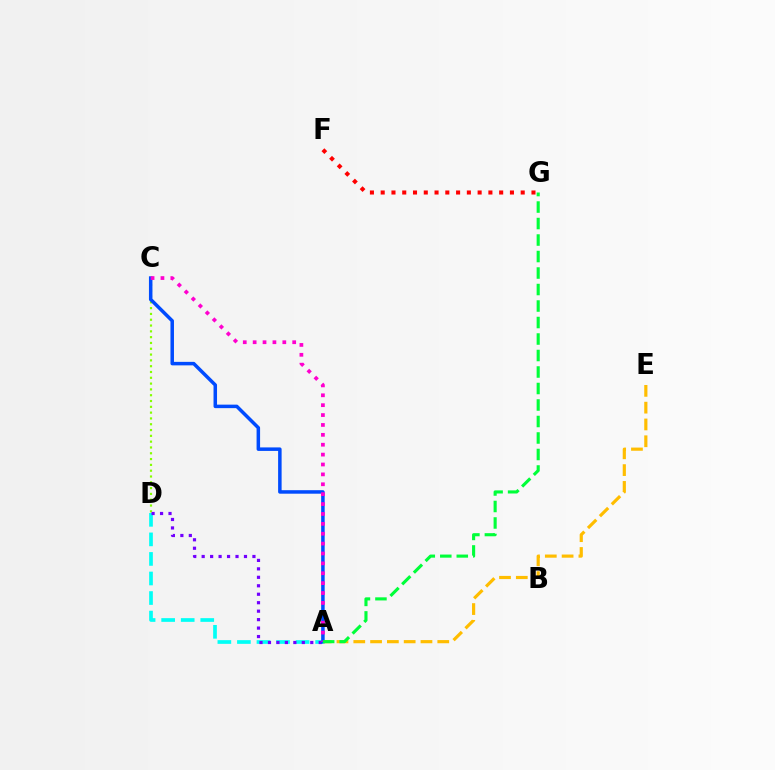{('F', 'G'): [{'color': '#ff0000', 'line_style': 'dotted', 'thickness': 2.93}], ('A', 'E'): [{'color': '#ffbd00', 'line_style': 'dashed', 'thickness': 2.28}], ('A', 'D'): [{'color': '#00fff6', 'line_style': 'dashed', 'thickness': 2.66}, {'color': '#7200ff', 'line_style': 'dotted', 'thickness': 2.3}], ('C', 'D'): [{'color': '#84ff00', 'line_style': 'dotted', 'thickness': 1.58}], ('A', 'C'): [{'color': '#004bff', 'line_style': 'solid', 'thickness': 2.52}, {'color': '#ff00cf', 'line_style': 'dotted', 'thickness': 2.69}], ('A', 'G'): [{'color': '#00ff39', 'line_style': 'dashed', 'thickness': 2.24}]}